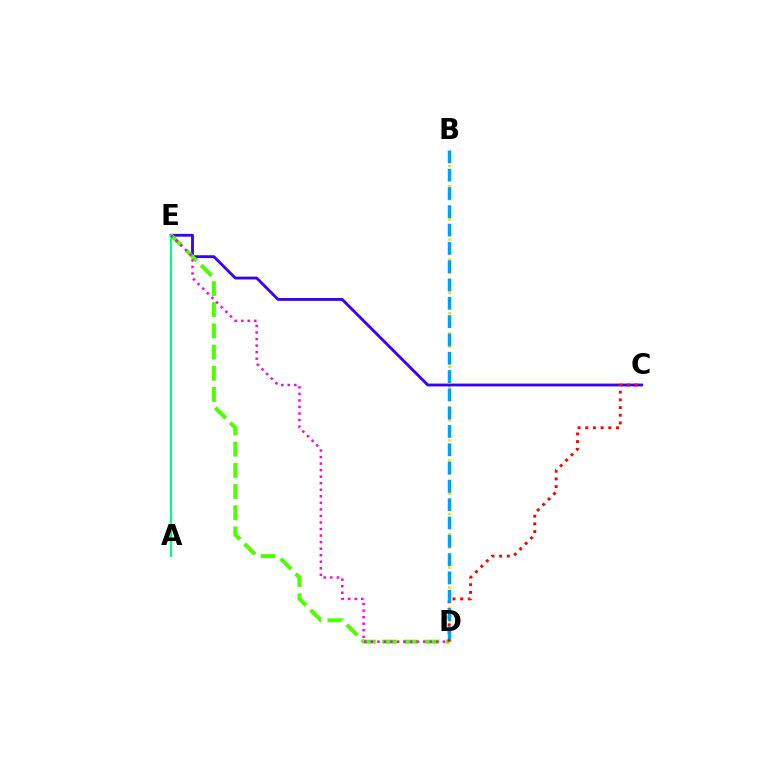{('B', 'D'): [{'color': '#ffd500', 'line_style': 'dotted', 'thickness': 1.82}, {'color': '#009eff', 'line_style': 'dashed', 'thickness': 2.49}], ('C', 'E'): [{'color': '#3700ff', 'line_style': 'solid', 'thickness': 2.05}], ('D', 'E'): [{'color': '#4fff00', 'line_style': 'dashed', 'thickness': 2.88}, {'color': '#ff00ed', 'line_style': 'dotted', 'thickness': 1.78}], ('C', 'D'): [{'color': '#ff0000', 'line_style': 'dotted', 'thickness': 2.09}], ('A', 'E'): [{'color': '#00ff86', 'line_style': 'solid', 'thickness': 1.56}]}